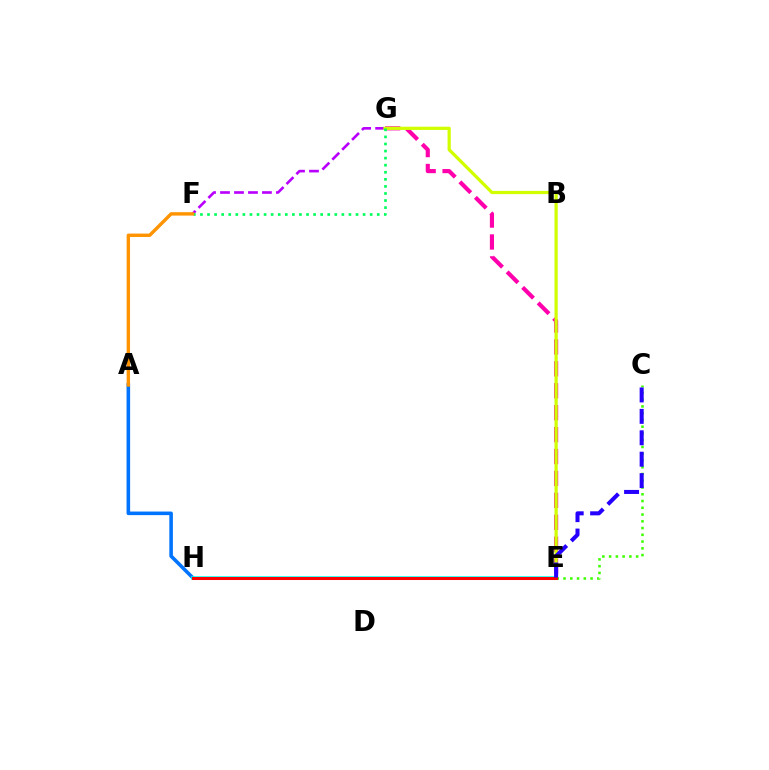{('E', 'G'): [{'color': '#ff00ac', 'line_style': 'dashed', 'thickness': 2.98}, {'color': '#d1ff00', 'line_style': 'solid', 'thickness': 2.32}], ('A', 'H'): [{'color': '#0074ff', 'line_style': 'solid', 'thickness': 2.58}], ('F', 'G'): [{'color': '#b900ff', 'line_style': 'dashed', 'thickness': 1.9}, {'color': '#00ff5c', 'line_style': 'dotted', 'thickness': 1.92}], ('C', 'E'): [{'color': '#3dff00', 'line_style': 'dotted', 'thickness': 1.84}, {'color': '#2500ff', 'line_style': 'dashed', 'thickness': 2.91}], ('E', 'H'): [{'color': '#00fff6', 'line_style': 'solid', 'thickness': 2.54}, {'color': '#ff0000', 'line_style': 'solid', 'thickness': 2.18}], ('A', 'F'): [{'color': '#ff9400', 'line_style': 'solid', 'thickness': 2.45}]}